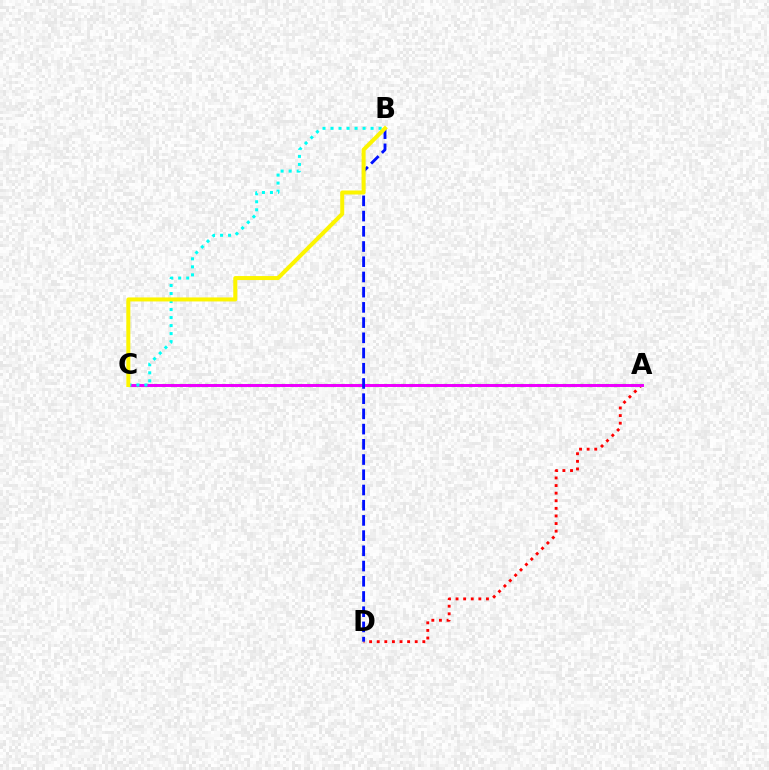{('A', 'D'): [{'color': '#ff0000', 'line_style': 'dotted', 'thickness': 2.07}], ('A', 'C'): [{'color': '#08ff00', 'line_style': 'dotted', 'thickness': 2.31}, {'color': '#ee00ff', 'line_style': 'solid', 'thickness': 2.13}], ('B', 'D'): [{'color': '#0010ff', 'line_style': 'dashed', 'thickness': 2.07}], ('B', 'C'): [{'color': '#00fff6', 'line_style': 'dotted', 'thickness': 2.18}, {'color': '#fcf500', 'line_style': 'solid', 'thickness': 2.89}]}